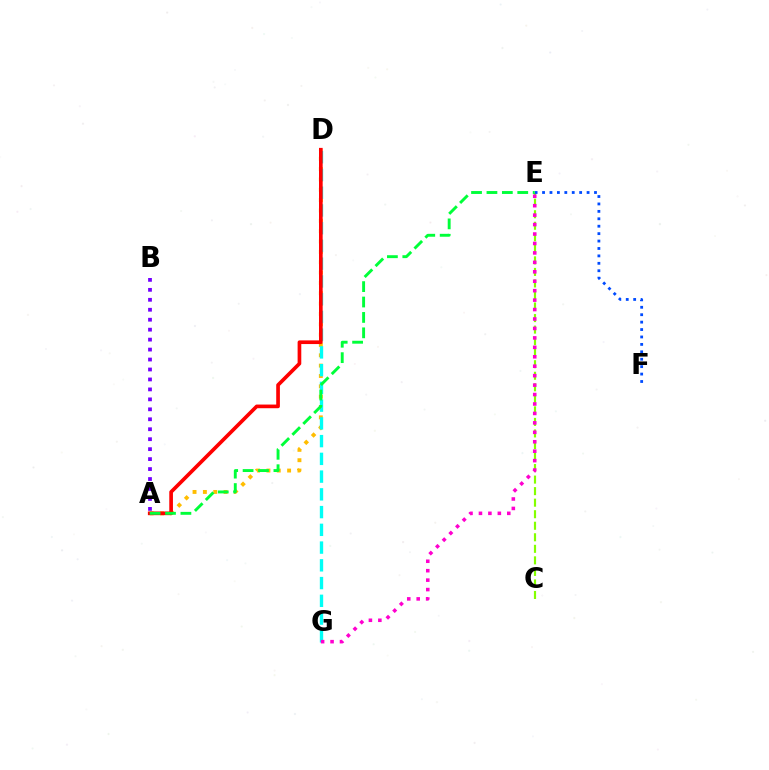{('C', 'E'): [{'color': '#84ff00', 'line_style': 'dashed', 'thickness': 1.57}], ('A', 'D'): [{'color': '#ffbd00', 'line_style': 'dotted', 'thickness': 2.81}, {'color': '#ff0000', 'line_style': 'solid', 'thickness': 2.64}], ('D', 'G'): [{'color': '#00fff6', 'line_style': 'dashed', 'thickness': 2.41}], ('E', 'F'): [{'color': '#004bff', 'line_style': 'dotted', 'thickness': 2.02}], ('A', 'B'): [{'color': '#7200ff', 'line_style': 'dotted', 'thickness': 2.71}], ('A', 'E'): [{'color': '#00ff39', 'line_style': 'dashed', 'thickness': 2.09}], ('E', 'G'): [{'color': '#ff00cf', 'line_style': 'dotted', 'thickness': 2.57}]}